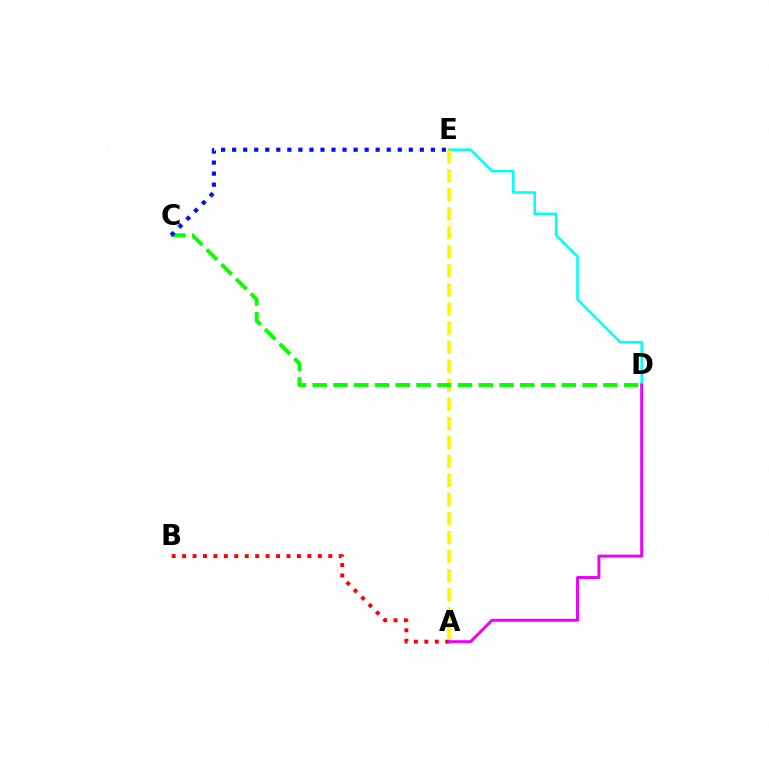{('A', 'B'): [{'color': '#ff0000', 'line_style': 'dotted', 'thickness': 2.84}], ('D', 'E'): [{'color': '#00fff6', 'line_style': 'solid', 'thickness': 1.84}], ('A', 'E'): [{'color': '#fcf500', 'line_style': 'dashed', 'thickness': 2.59}], ('C', 'D'): [{'color': '#08ff00', 'line_style': 'dashed', 'thickness': 2.82}], ('C', 'E'): [{'color': '#0010ff', 'line_style': 'dotted', 'thickness': 3.0}], ('A', 'D'): [{'color': '#ee00ff', 'line_style': 'solid', 'thickness': 2.13}]}